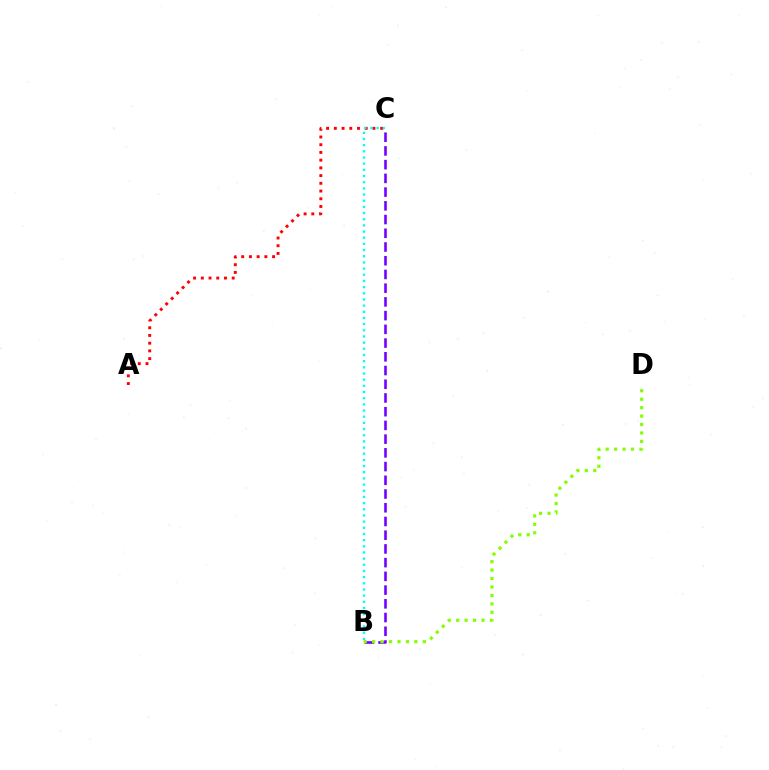{('A', 'C'): [{'color': '#ff0000', 'line_style': 'dotted', 'thickness': 2.1}], ('B', 'C'): [{'color': '#7200ff', 'line_style': 'dashed', 'thickness': 1.86}, {'color': '#00fff6', 'line_style': 'dotted', 'thickness': 1.68}], ('B', 'D'): [{'color': '#84ff00', 'line_style': 'dotted', 'thickness': 2.29}]}